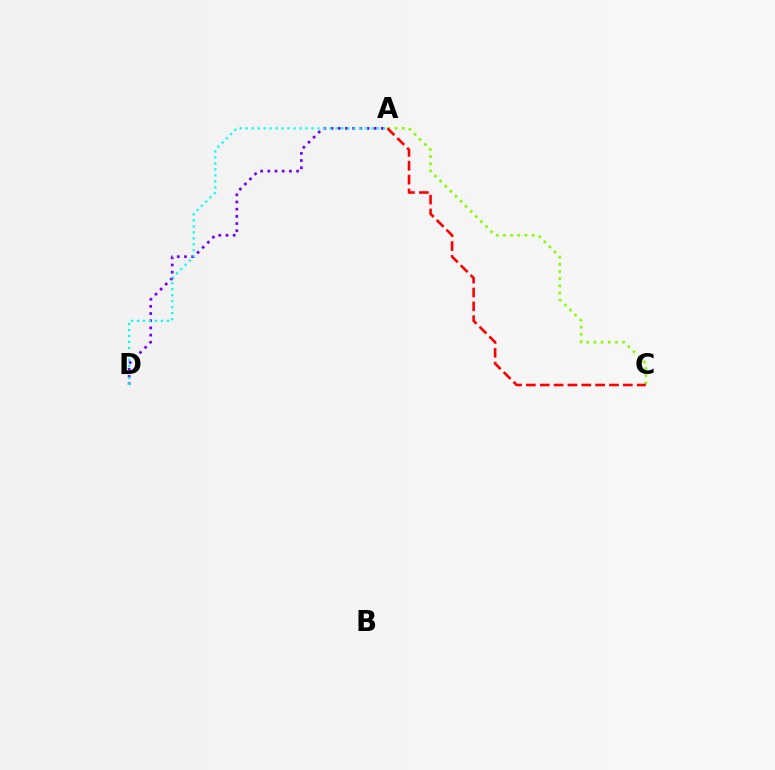{('A', 'D'): [{'color': '#7200ff', 'line_style': 'dotted', 'thickness': 1.95}, {'color': '#00fff6', 'line_style': 'dotted', 'thickness': 1.63}], ('A', 'C'): [{'color': '#84ff00', 'line_style': 'dotted', 'thickness': 1.95}, {'color': '#ff0000', 'line_style': 'dashed', 'thickness': 1.88}]}